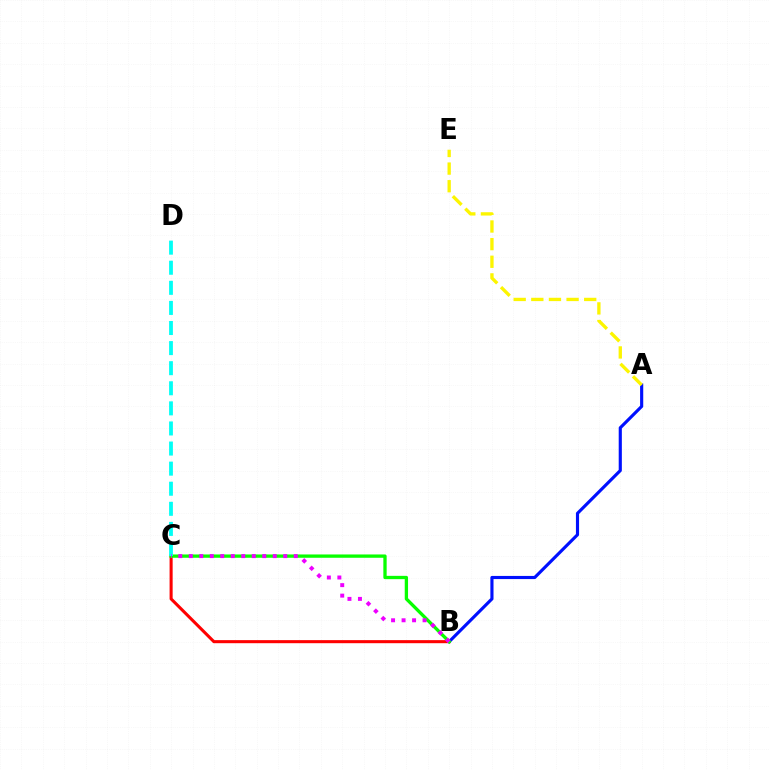{('B', 'C'): [{'color': '#ff0000', 'line_style': 'solid', 'thickness': 2.21}, {'color': '#08ff00', 'line_style': 'solid', 'thickness': 2.38}, {'color': '#ee00ff', 'line_style': 'dotted', 'thickness': 2.85}], ('A', 'B'): [{'color': '#0010ff', 'line_style': 'solid', 'thickness': 2.26}], ('A', 'E'): [{'color': '#fcf500', 'line_style': 'dashed', 'thickness': 2.4}], ('C', 'D'): [{'color': '#00fff6', 'line_style': 'dashed', 'thickness': 2.73}]}